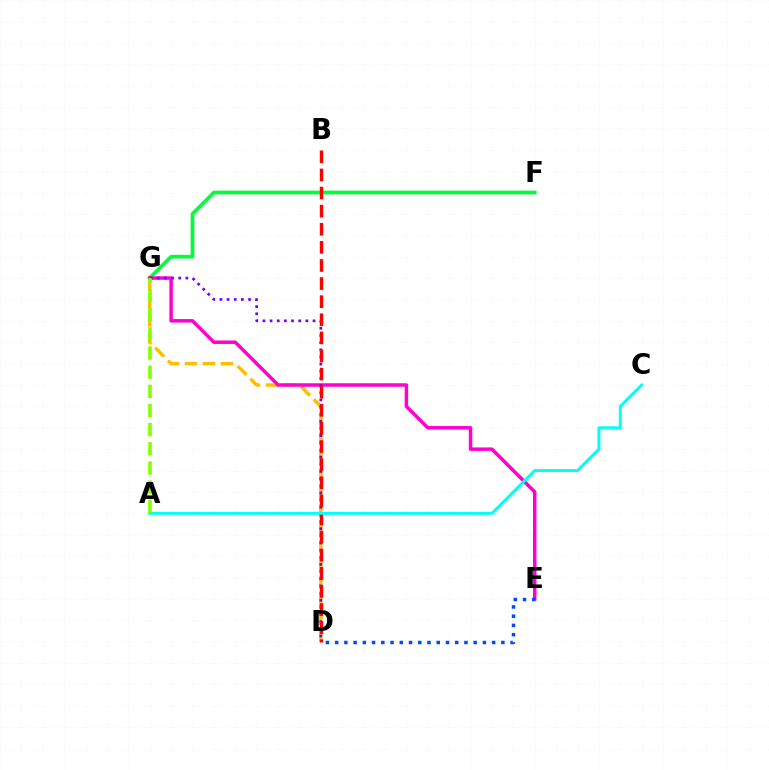{('F', 'G'): [{'color': '#00ff39', 'line_style': 'solid', 'thickness': 2.67}], ('D', 'G'): [{'color': '#ffbd00', 'line_style': 'dashed', 'thickness': 2.44}, {'color': '#7200ff', 'line_style': 'dotted', 'thickness': 1.94}], ('E', 'G'): [{'color': '#ff00cf', 'line_style': 'solid', 'thickness': 2.51}], ('B', 'D'): [{'color': '#ff0000', 'line_style': 'dashed', 'thickness': 2.46}], ('D', 'E'): [{'color': '#004bff', 'line_style': 'dotted', 'thickness': 2.51}], ('A', 'C'): [{'color': '#00fff6', 'line_style': 'solid', 'thickness': 2.12}], ('A', 'G'): [{'color': '#84ff00', 'line_style': 'dashed', 'thickness': 2.6}]}